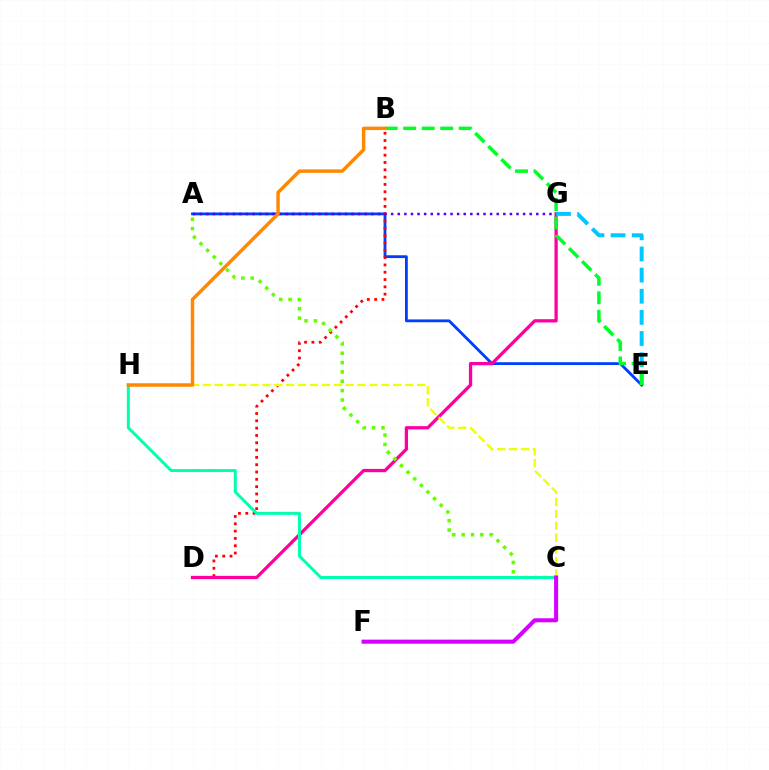{('A', 'E'): [{'color': '#003fff', 'line_style': 'solid', 'thickness': 2.03}], ('B', 'D'): [{'color': '#ff0000', 'line_style': 'dotted', 'thickness': 1.99}], ('D', 'G'): [{'color': '#ff00a0', 'line_style': 'solid', 'thickness': 2.37}], ('A', 'C'): [{'color': '#66ff00', 'line_style': 'dotted', 'thickness': 2.54}], ('E', 'G'): [{'color': '#00c7ff', 'line_style': 'dashed', 'thickness': 2.87}], ('B', 'E'): [{'color': '#00ff27', 'line_style': 'dashed', 'thickness': 2.51}], ('C', 'H'): [{'color': '#eeff00', 'line_style': 'dashed', 'thickness': 1.62}, {'color': '#00ffaf', 'line_style': 'solid', 'thickness': 2.16}], ('A', 'G'): [{'color': '#4f00ff', 'line_style': 'dotted', 'thickness': 1.79}], ('B', 'H'): [{'color': '#ff8800', 'line_style': 'solid', 'thickness': 2.5}], ('C', 'F'): [{'color': '#d600ff', 'line_style': 'solid', 'thickness': 2.92}]}